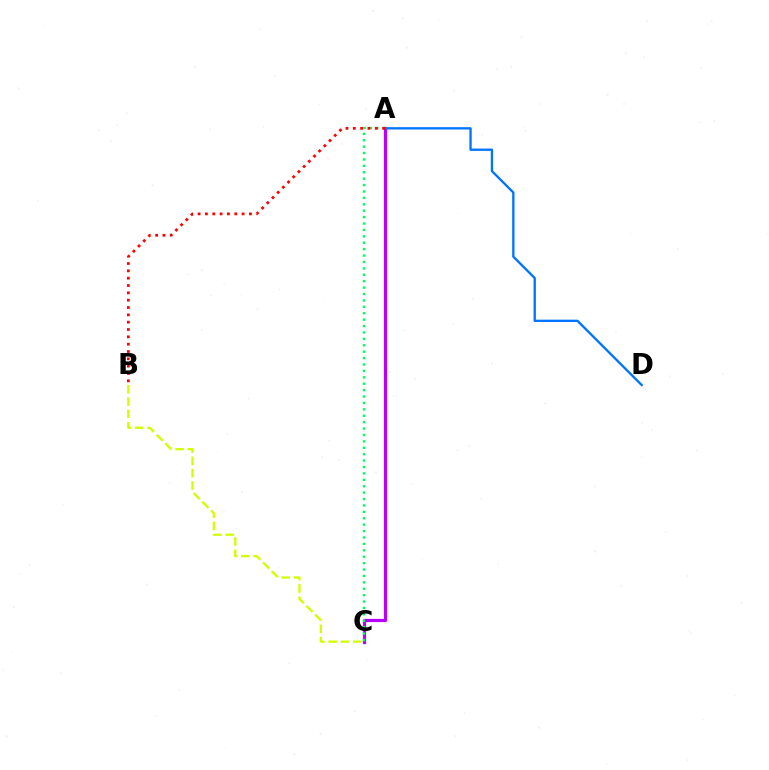{('A', 'C'): [{'color': '#b900ff', 'line_style': 'solid', 'thickness': 2.31}, {'color': '#00ff5c', 'line_style': 'dotted', 'thickness': 1.74}], ('B', 'C'): [{'color': '#d1ff00', 'line_style': 'dashed', 'thickness': 1.67}], ('A', 'D'): [{'color': '#0074ff', 'line_style': 'solid', 'thickness': 1.68}], ('A', 'B'): [{'color': '#ff0000', 'line_style': 'dotted', 'thickness': 1.99}]}